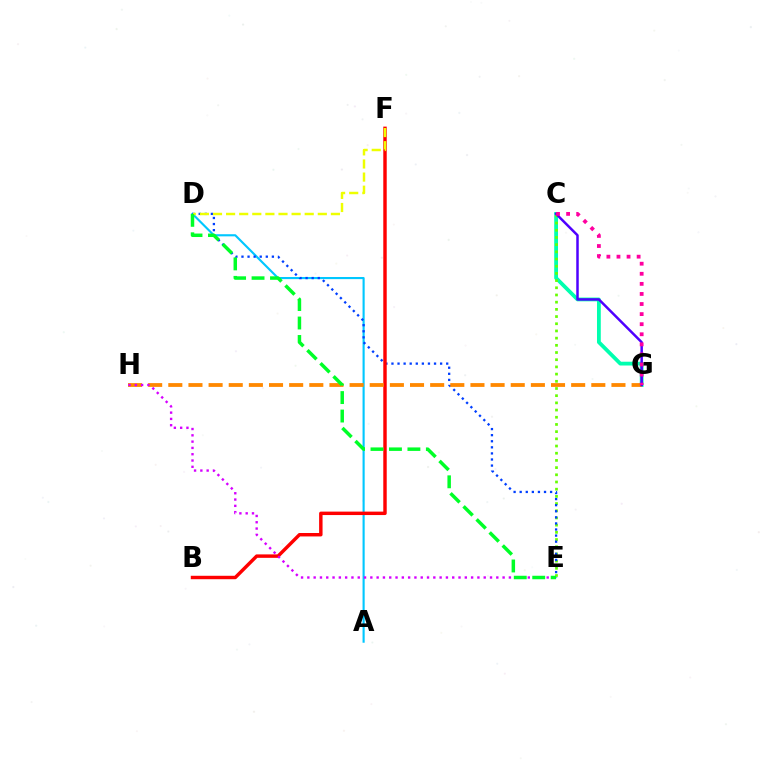{('C', 'G'): [{'color': '#00ffaf', 'line_style': 'solid', 'thickness': 2.73}, {'color': '#4f00ff', 'line_style': 'solid', 'thickness': 1.79}, {'color': '#ff00a0', 'line_style': 'dotted', 'thickness': 2.74}], ('C', 'E'): [{'color': '#66ff00', 'line_style': 'dotted', 'thickness': 1.95}], ('A', 'D'): [{'color': '#00c7ff', 'line_style': 'solid', 'thickness': 1.53}], ('D', 'E'): [{'color': '#003fff', 'line_style': 'dotted', 'thickness': 1.65}, {'color': '#00ff27', 'line_style': 'dashed', 'thickness': 2.51}], ('B', 'F'): [{'color': '#ff0000', 'line_style': 'solid', 'thickness': 2.48}], ('G', 'H'): [{'color': '#ff8800', 'line_style': 'dashed', 'thickness': 2.74}], ('E', 'H'): [{'color': '#d600ff', 'line_style': 'dotted', 'thickness': 1.71}], ('D', 'F'): [{'color': '#eeff00', 'line_style': 'dashed', 'thickness': 1.78}]}